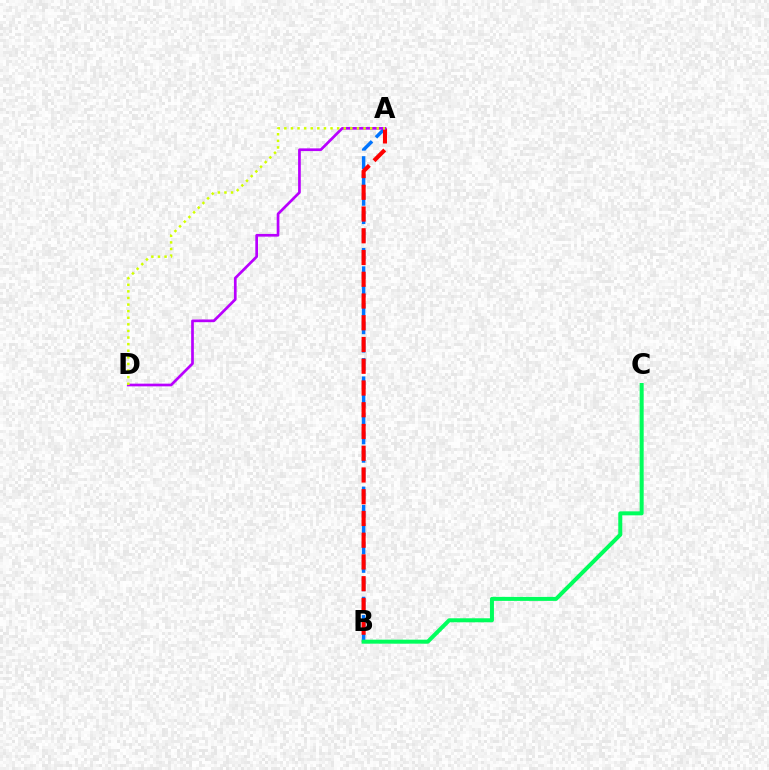{('A', 'B'): [{'color': '#0074ff', 'line_style': 'dashed', 'thickness': 2.49}, {'color': '#ff0000', 'line_style': 'dashed', 'thickness': 2.95}], ('B', 'C'): [{'color': '#00ff5c', 'line_style': 'solid', 'thickness': 2.88}], ('A', 'D'): [{'color': '#b900ff', 'line_style': 'solid', 'thickness': 1.95}, {'color': '#d1ff00', 'line_style': 'dotted', 'thickness': 1.79}]}